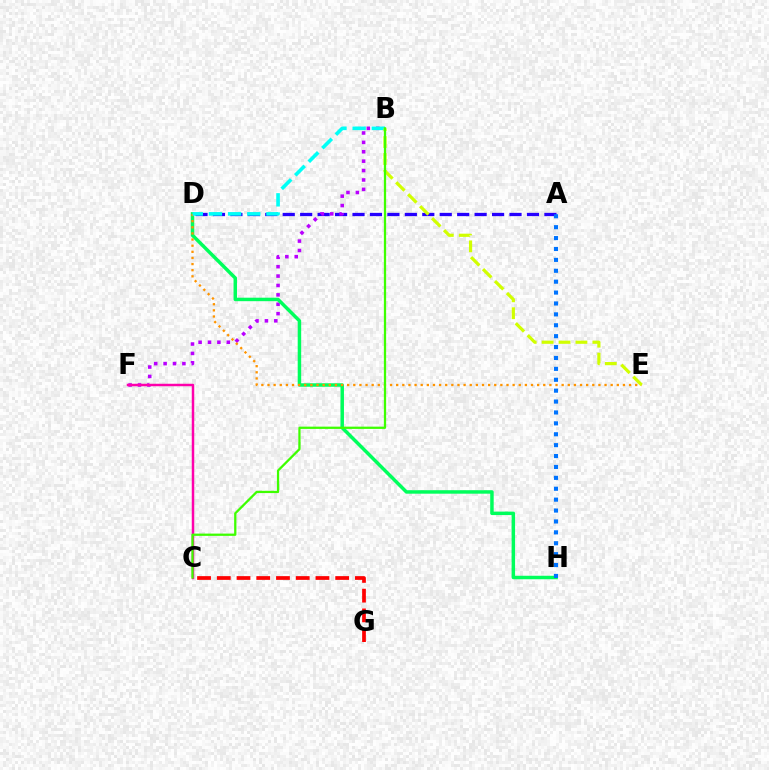{('A', 'D'): [{'color': '#2500ff', 'line_style': 'dashed', 'thickness': 2.37}], ('B', 'F'): [{'color': '#b900ff', 'line_style': 'dotted', 'thickness': 2.55}], ('D', 'H'): [{'color': '#00ff5c', 'line_style': 'solid', 'thickness': 2.51}], ('C', 'F'): [{'color': '#ff00ac', 'line_style': 'solid', 'thickness': 1.78}], ('D', 'E'): [{'color': '#ff9400', 'line_style': 'dotted', 'thickness': 1.67}], ('B', 'D'): [{'color': '#00fff6', 'line_style': 'dashed', 'thickness': 2.6}], ('A', 'H'): [{'color': '#0074ff', 'line_style': 'dotted', 'thickness': 2.96}], ('C', 'G'): [{'color': '#ff0000', 'line_style': 'dashed', 'thickness': 2.68}], ('B', 'E'): [{'color': '#d1ff00', 'line_style': 'dashed', 'thickness': 2.3}], ('B', 'C'): [{'color': '#3dff00', 'line_style': 'solid', 'thickness': 1.63}]}